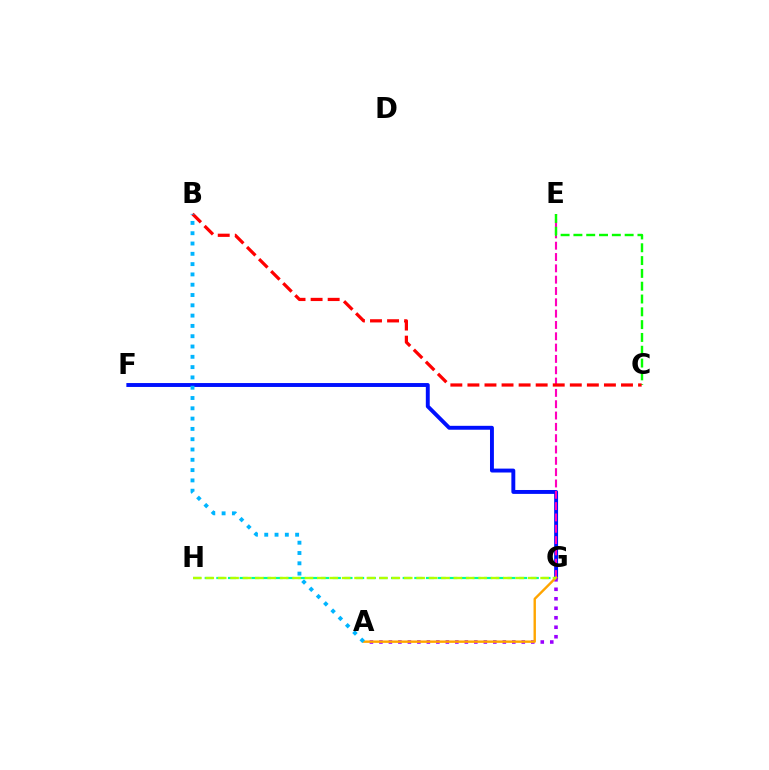{('F', 'G'): [{'color': '#0010ff', 'line_style': 'solid', 'thickness': 2.81}], ('A', 'G'): [{'color': '#9b00ff', 'line_style': 'dotted', 'thickness': 2.58}, {'color': '#ffa500', 'line_style': 'solid', 'thickness': 1.72}], ('E', 'G'): [{'color': '#ff00bd', 'line_style': 'dashed', 'thickness': 1.54}], ('G', 'H'): [{'color': '#00ff9d', 'line_style': 'dashed', 'thickness': 1.58}, {'color': '#b3ff00', 'line_style': 'dashed', 'thickness': 1.69}], ('C', 'E'): [{'color': '#08ff00', 'line_style': 'dashed', 'thickness': 1.74}], ('B', 'C'): [{'color': '#ff0000', 'line_style': 'dashed', 'thickness': 2.32}], ('A', 'B'): [{'color': '#00b5ff', 'line_style': 'dotted', 'thickness': 2.8}]}